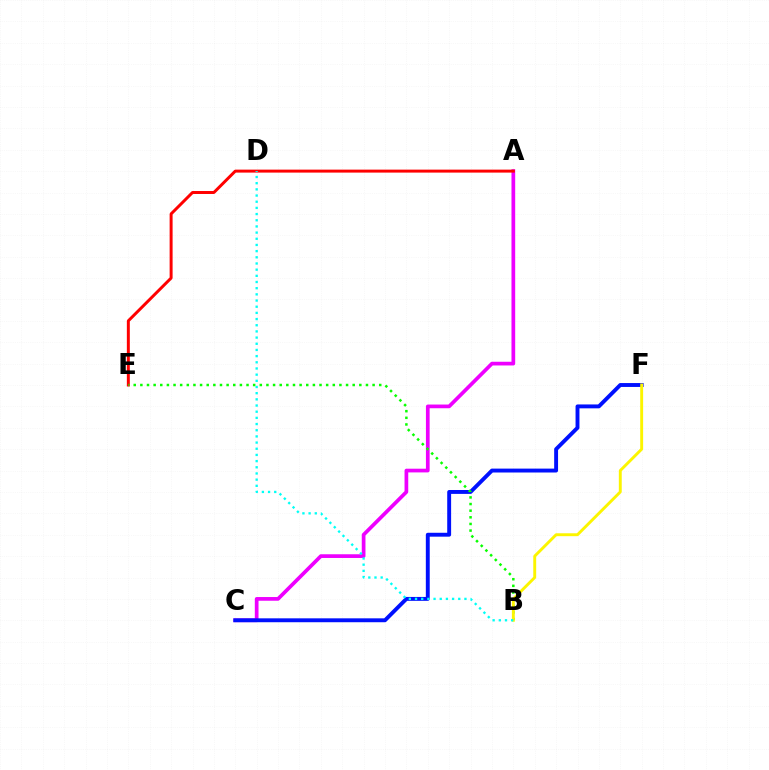{('A', 'C'): [{'color': '#ee00ff', 'line_style': 'solid', 'thickness': 2.67}], ('A', 'E'): [{'color': '#ff0000', 'line_style': 'solid', 'thickness': 2.14}], ('C', 'F'): [{'color': '#0010ff', 'line_style': 'solid', 'thickness': 2.81}], ('B', 'E'): [{'color': '#08ff00', 'line_style': 'dotted', 'thickness': 1.8}], ('B', 'F'): [{'color': '#fcf500', 'line_style': 'solid', 'thickness': 2.09}], ('B', 'D'): [{'color': '#00fff6', 'line_style': 'dotted', 'thickness': 1.68}]}